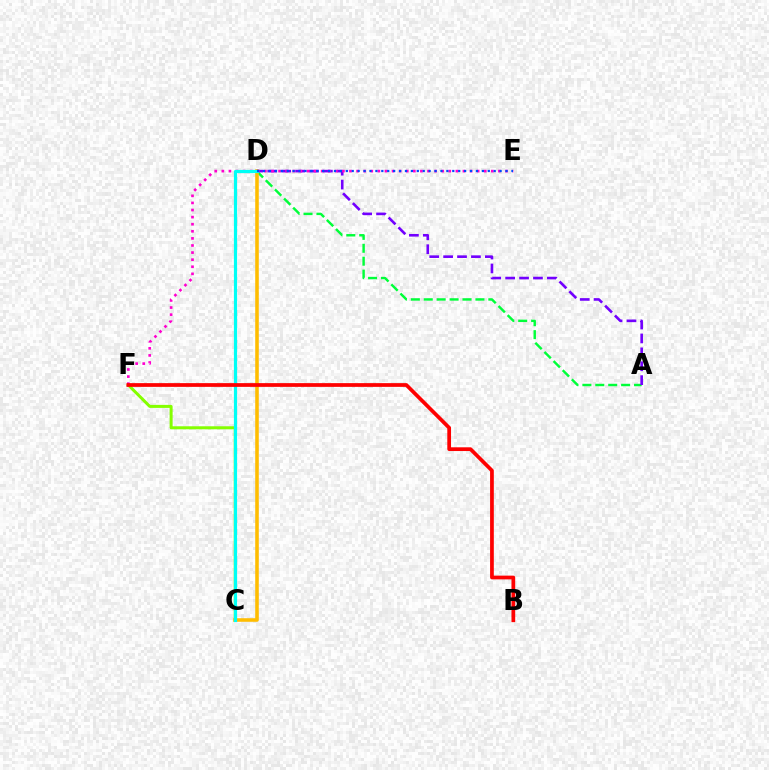{('A', 'D'): [{'color': '#00ff39', 'line_style': 'dashed', 'thickness': 1.75}, {'color': '#7200ff', 'line_style': 'dashed', 'thickness': 1.89}], ('C', 'F'): [{'color': '#84ff00', 'line_style': 'solid', 'thickness': 2.17}], ('C', 'D'): [{'color': '#ffbd00', 'line_style': 'solid', 'thickness': 2.56}, {'color': '#00fff6', 'line_style': 'solid', 'thickness': 2.3}], ('E', 'F'): [{'color': '#ff00cf', 'line_style': 'dotted', 'thickness': 1.93}], ('D', 'E'): [{'color': '#004bff', 'line_style': 'dotted', 'thickness': 1.61}], ('B', 'F'): [{'color': '#ff0000', 'line_style': 'solid', 'thickness': 2.69}]}